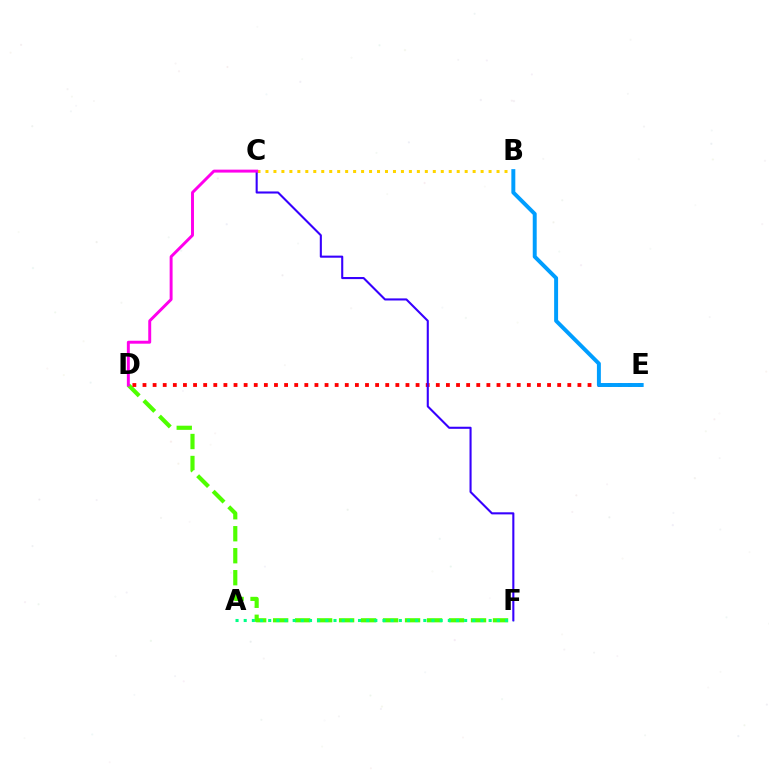{('D', 'F'): [{'color': '#4fff00', 'line_style': 'dashed', 'thickness': 2.99}], ('D', 'E'): [{'color': '#ff0000', 'line_style': 'dotted', 'thickness': 2.75}], ('A', 'F'): [{'color': '#00ff86', 'line_style': 'dotted', 'thickness': 2.22}], ('B', 'C'): [{'color': '#ffd500', 'line_style': 'dotted', 'thickness': 2.16}], ('C', 'F'): [{'color': '#3700ff', 'line_style': 'solid', 'thickness': 1.5}], ('B', 'E'): [{'color': '#009eff', 'line_style': 'solid', 'thickness': 2.84}], ('C', 'D'): [{'color': '#ff00ed', 'line_style': 'solid', 'thickness': 2.12}]}